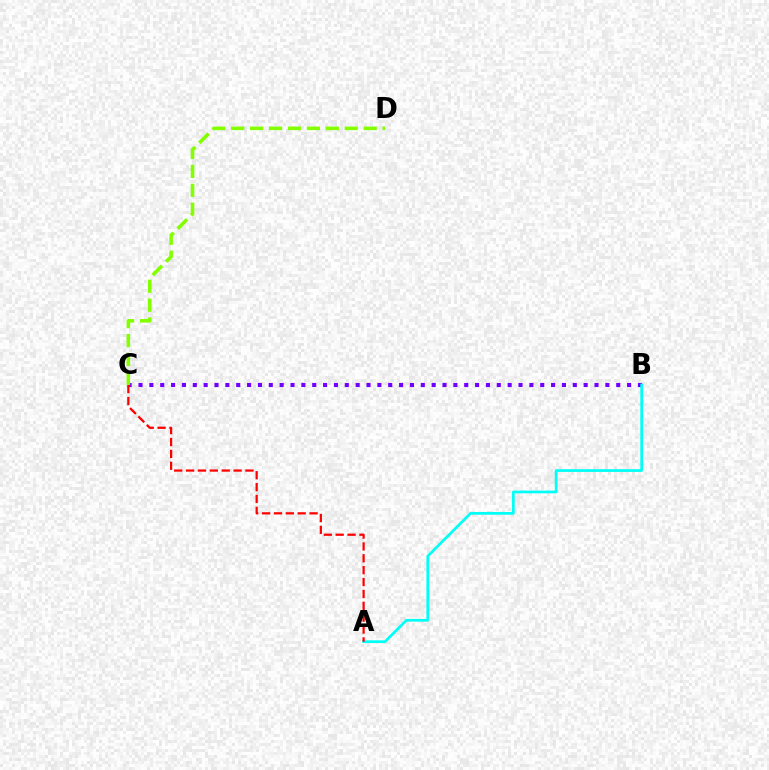{('B', 'C'): [{'color': '#7200ff', 'line_style': 'dotted', 'thickness': 2.95}], ('A', 'B'): [{'color': '#00fff6', 'line_style': 'solid', 'thickness': 1.96}], ('A', 'C'): [{'color': '#ff0000', 'line_style': 'dashed', 'thickness': 1.61}], ('C', 'D'): [{'color': '#84ff00', 'line_style': 'dashed', 'thickness': 2.57}]}